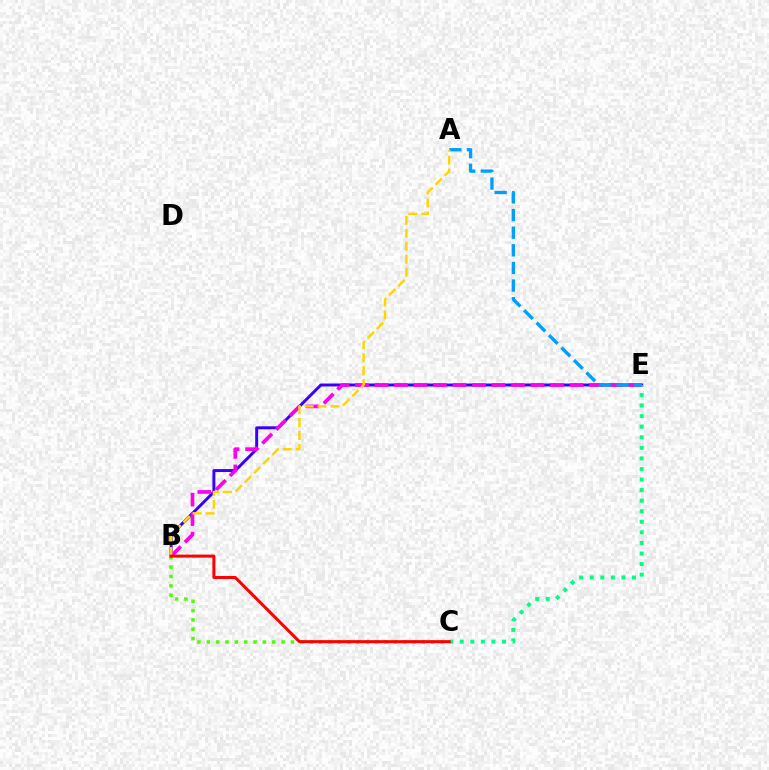{('B', 'E'): [{'color': '#3700ff', 'line_style': 'solid', 'thickness': 2.12}, {'color': '#ff00ed', 'line_style': 'dashed', 'thickness': 2.65}], ('C', 'E'): [{'color': '#00ff86', 'line_style': 'dotted', 'thickness': 2.87}], ('B', 'C'): [{'color': '#4fff00', 'line_style': 'dotted', 'thickness': 2.54}, {'color': '#ff0000', 'line_style': 'solid', 'thickness': 2.18}], ('A', 'E'): [{'color': '#009eff', 'line_style': 'dashed', 'thickness': 2.39}], ('A', 'B'): [{'color': '#ffd500', 'line_style': 'dashed', 'thickness': 1.76}]}